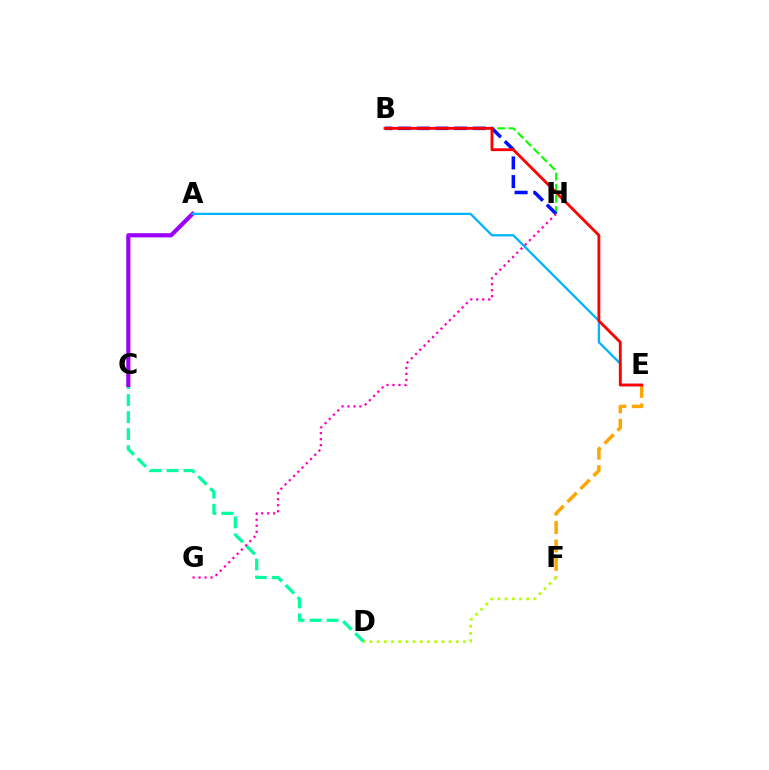{('C', 'D'): [{'color': '#00ff9d', 'line_style': 'dashed', 'thickness': 2.31}], ('B', 'H'): [{'color': '#08ff00', 'line_style': 'dashed', 'thickness': 1.51}, {'color': '#0010ff', 'line_style': 'dashed', 'thickness': 2.54}], ('E', 'F'): [{'color': '#ffa500', 'line_style': 'dashed', 'thickness': 2.5}], ('A', 'C'): [{'color': '#9b00ff', 'line_style': 'solid', 'thickness': 2.99}], ('A', 'E'): [{'color': '#00b5ff', 'line_style': 'solid', 'thickness': 1.65}], ('D', 'F'): [{'color': '#b3ff00', 'line_style': 'dotted', 'thickness': 1.95}], ('G', 'H'): [{'color': '#ff00bd', 'line_style': 'dotted', 'thickness': 1.63}], ('B', 'E'): [{'color': '#ff0000', 'line_style': 'solid', 'thickness': 2.04}]}